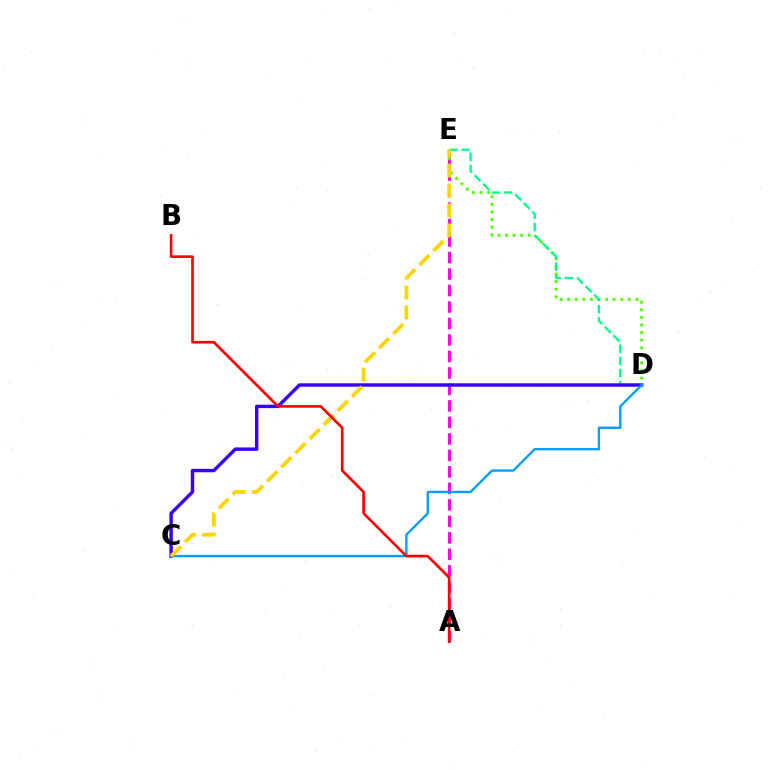{('A', 'E'): [{'color': '#ff00ed', 'line_style': 'dashed', 'thickness': 2.24}], ('D', 'E'): [{'color': '#4fff00', 'line_style': 'dotted', 'thickness': 2.06}, {'color': '#00ff86', 'line_style': 'dashed', 'thickness': 1.65}], ('C', 'D'): [{'color': '#3700ff', 'line_style': 'solid', 'thickness': 2.48}, {'color': '#009eff', 'line_style': 'solid', 'thickness': 1.68}], ('C', 'E'): [{'color': '#ffd500', 'line_style': 'dashed', 'thickness': 2.71}], ('A', 'B'): [{'color': '#ff0000', 'line_style': 'solid', 'thickness': 1.91}]}